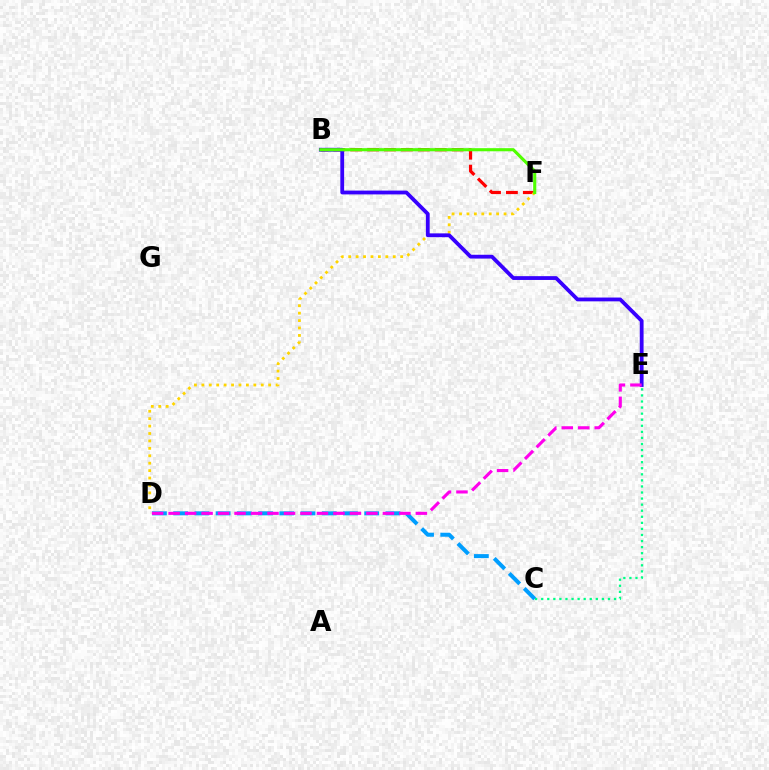{('B', 'F'): [{'color': '#ff0000', 'line_style': 'dashed', 'thickness': 2.3}, {'color': '#4fff00', 'line_style': 'solid', 'thickness': 2.24}], ('D', 'F'): [{'color': '#ffd500', 'line_style': 'dotted', 'thickness': 2.02}], ('B', 'E'): [{'color': '#3700ff', 'line_style': 'solid', 'thickness': 2.74}], ('C', 'E'): [{'color': '#00ff86', 'line_style': 'dotted', 'thickness': 1.65}], ('C', 'D'): [{'color': '#009eff', 'line_style': 'dashed', 'thickness': 2.88}], ('D', 'E'): [{'color': '#ff00ed', 'line_style': 'dashed', 'thickness': 2.24}]}